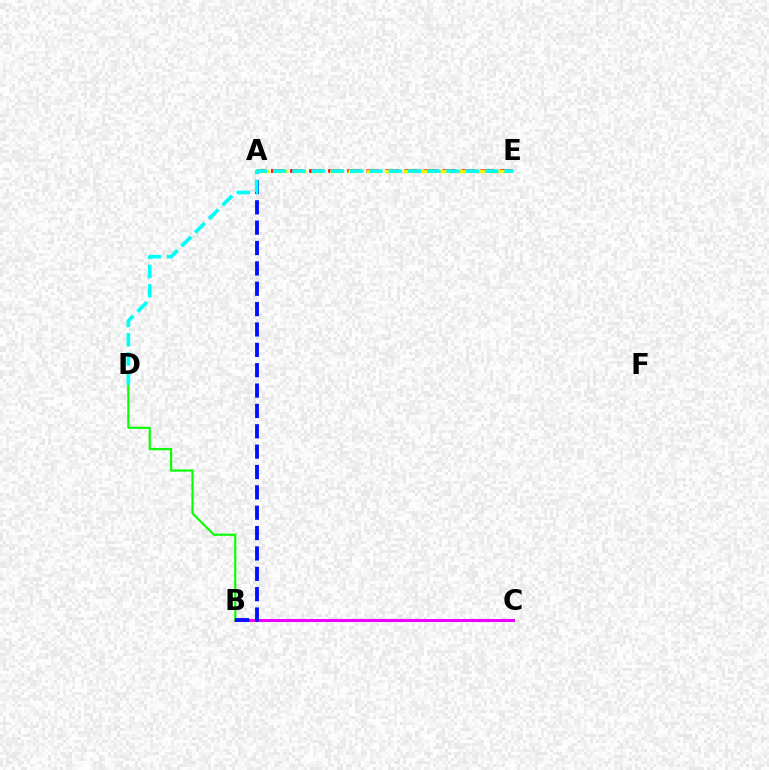{('A', 'E'): [{'color': '#ff0000', 'line_style': 'dashed', 'thickness': 2.59}, {'color': '#fcf500', 'line_style': 'dashed', 'thickness': 2.47}], ('B', 'C'): [{'color': '#ee00ff', 'line_style': 'solid', 'thickness': 2.18}], ('B', 'D'): [{'color': '#08ff00', 'line_style': 'solid', 'thickness': 1.56}], ('A', 'B'): [{'color': '#0010ff', 'line_style': 'dashed', 'thickness': 2.77}], ('D', 'E'): [{'color': '#00fff6', 'line_style': 'dashed', 'thickness': 2.62}]}